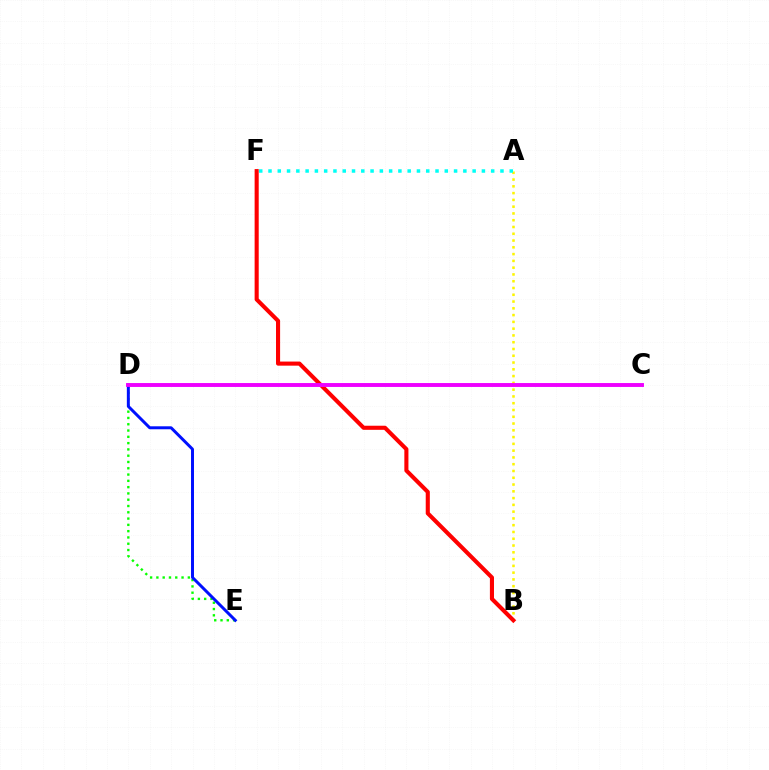{('A', 'B'): [{'color': '#fcf500', 'line_style': 'dotted', 'thickness': 1.84}], ('D', 'E'): [{'color': '#08ff00', 'line_style': 'dotted', 'thickness': 1.71}, {'color': '#0010ff', 'line_style': 'solid', 'thickness': 2.14}], ('B', 'F'): [{'color': '#ff0000', 'line_style': 'solid', 'thickness': 2.95}], ('A', 'F'): [{'color': '#00fff6', 'line_style': 'dotted', 'thickness': 2.52}], ('C', 'D'): [{'color': '#ee00ff', 'line_style': 'solid', 'thickness': 2.81}]}